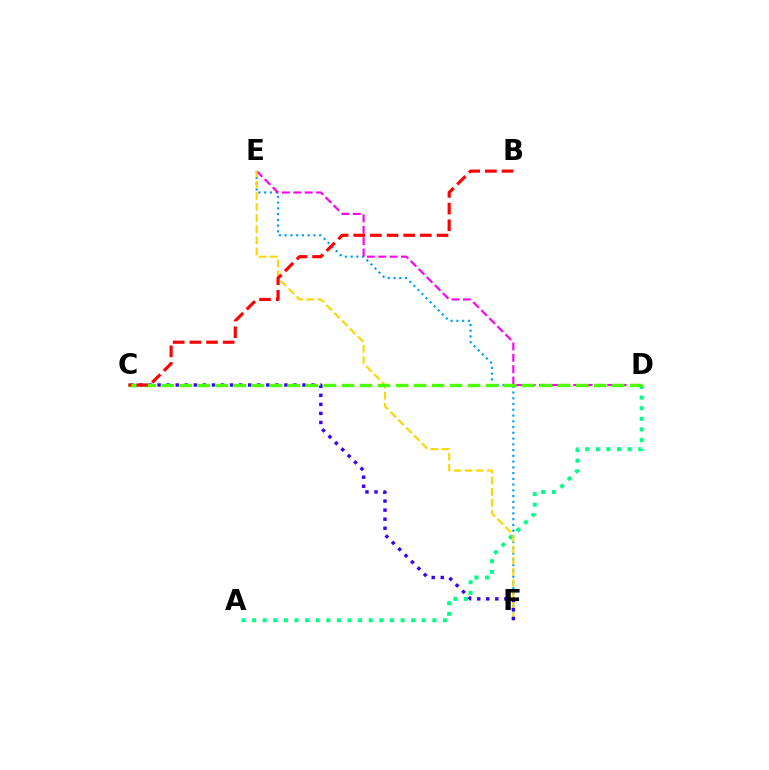{('E', 'F'): [{'color': '#009eff', 'line_style': 'dotted', 'thickness': 1.56}, {'color': '#ffd500', 'line_style': 'dashed', 'thickness': 1.51}], ('A', 'D'): [{'color': '#00ff86', 'line_style': 'dotted', 'thickness': 2.88}], ('D', 'E'): [{'color': '#ff00ed', 'line_style': 'dashed', 'thickness': 1.55}], ('C', 'F'): [{'color': '#3700ff', 'line_style': 'dotted', 'thickness': 2.46}], ('C', 'D'): [{'color': '#4fff00', 'line_style': 'dashed', 'thickness': 2.45}], ('B', 'C'): [{'color': '#ff0000', 'line_style': 'dashed', 'thickness': 2.26}]}